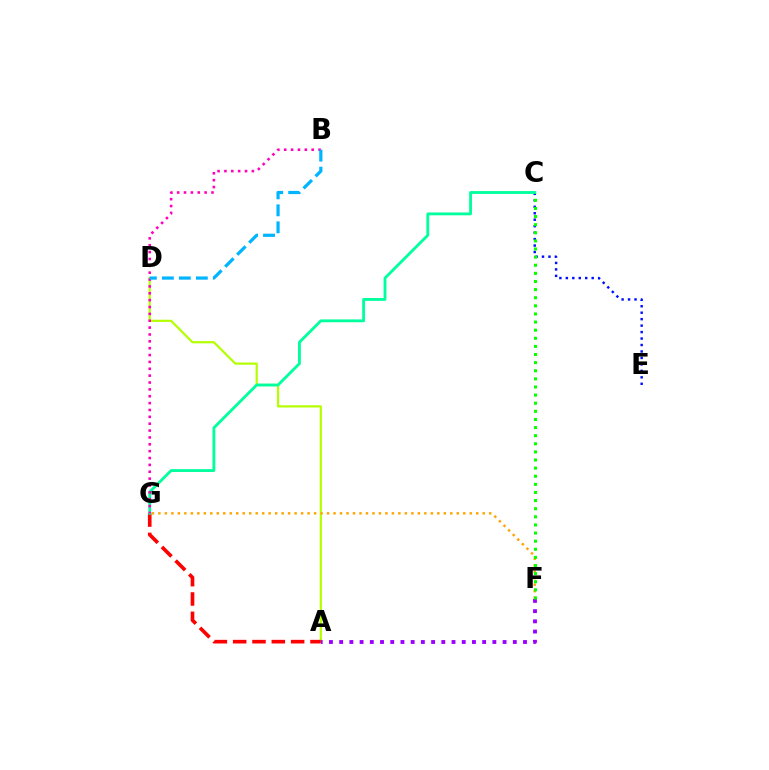{('A', 'D'): [{'color': '#b3ff00', 'line_style': 'solid', 'thickness': 1.58}], ('A', 'G'): [{'color': '#ff0000', 'line_style': 'dashed', 'thickness': 2.63}], ('A', 'F'): [{'color': '#9b00ff', 'line_style': 'dotted', 'thickness': 2.78}], ('F', 'G'): [{'color': '#ffa500', 'line_style': 'dotted', 'thickness': 1.76}], ('C', 'E'): [{'color': '#0010ff', 'line_style': 'dotted', 'thickness': 1.76}], ('C', 'G'): [{'color': '#00ff9d', 'line_style': 'solid', 'thickness': 2.05}], ('B', 'G'): [{'color': '#ff00bd', 'line_style': 'dotted', 'thickness': 1.87}], ('C', 'F'): [{'color': '#08ff00', 'line_style': 'dotted', 'thickness': 2.2}], ('B', 'D'): [{'color': '#00b5ff', 'line_style': 'dashed', 'thickness': 2.31}]}